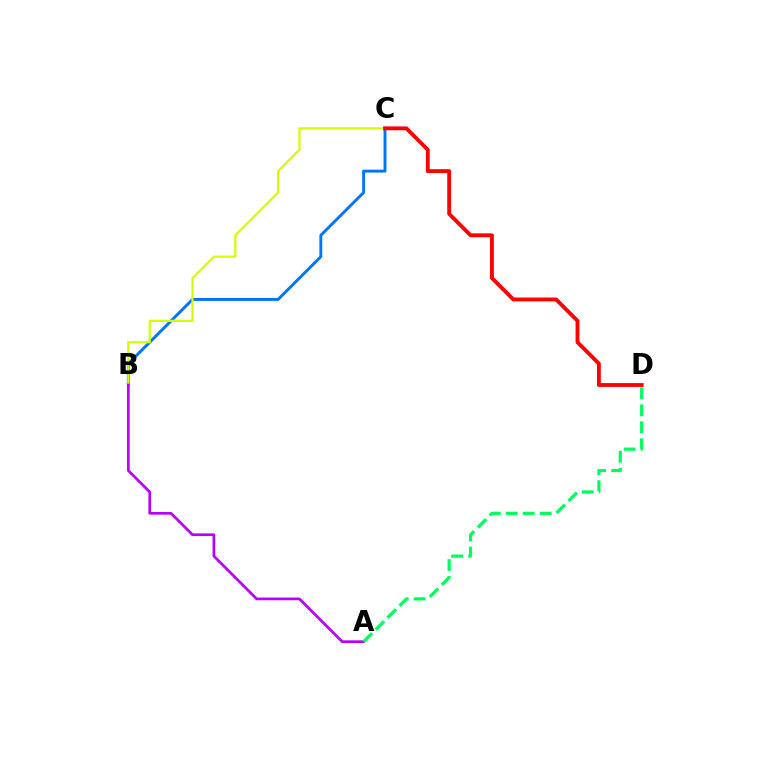{('B', 'C'): [{'color': '#0074ff', 'line_style': 'solid', 'thickness': 2.09}, {'color': '#d1ff00', 'line_style': 'solid', 'thickness': 1.6}], ('A', 'B'): [{'color': '#b900ff', 'line_style': 'solid', 'thickness': 1.94}], ('A', 'D'): [{'color': '#00ff5c', 'line_style': 'dashed', 'thickness': 2.3}], ('C', 'D'): [{'color': '#ff0000', 'line_style': 'solid', 'thickness': 2.77}]}